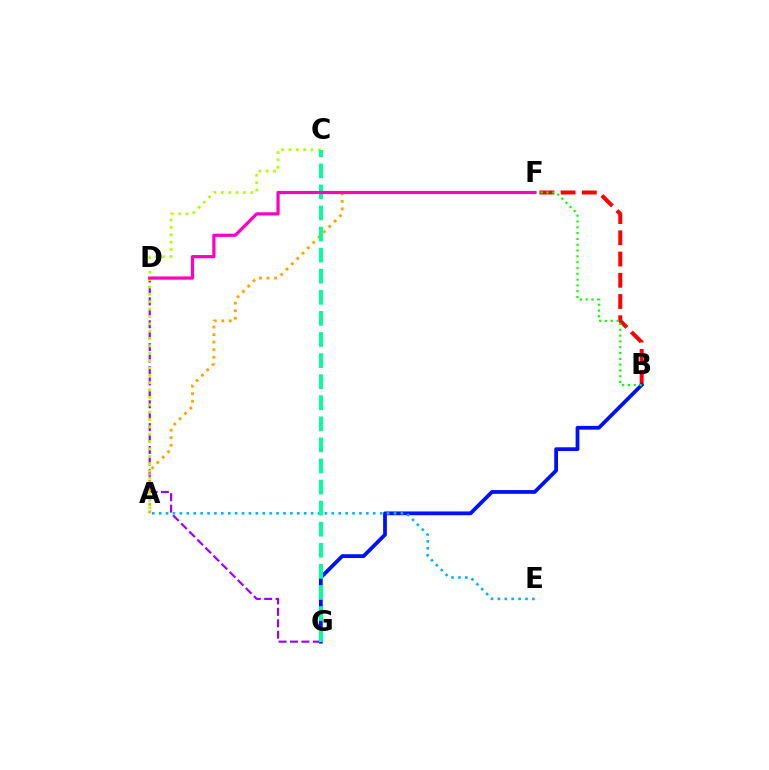{('B', 'F'): [{'color': '#ff0000', 'line_style': 'dashed', 'thickness': 2.88}, {'color': '#08ff00', 'line_style': 'dotted', 'thickness': 1.58}], ('B', 'G'): [{'color': '#0010ff', 'line_style': 'solid', 'thickness': 2.72}], ('D', 'G'): [{'color': '#9b00ff', 'line_style': 'dashed', 'thickness': 1.55}], ('A', 'E'): [{'color': '#00b5ff', 'line_style': 'dotted', 'thickness': 1.88}], ('A', 'C'): [{'color': '#b3ff00', 'line_style': 'dotted', 'thickness': 2.0}], ('A', 'F'): [{'color': '#ffa500', 'line_style': 'dotted', 'thickness': 2.05}], ('C', 'G'): [{'color': '#00ff9d', 'line_style': 'dashed', 'thickness': 2.86}], ('D', 'F'): [{'color': '#ff00bd', 'line_style': 'solid', 'thickness': 2.32}]}